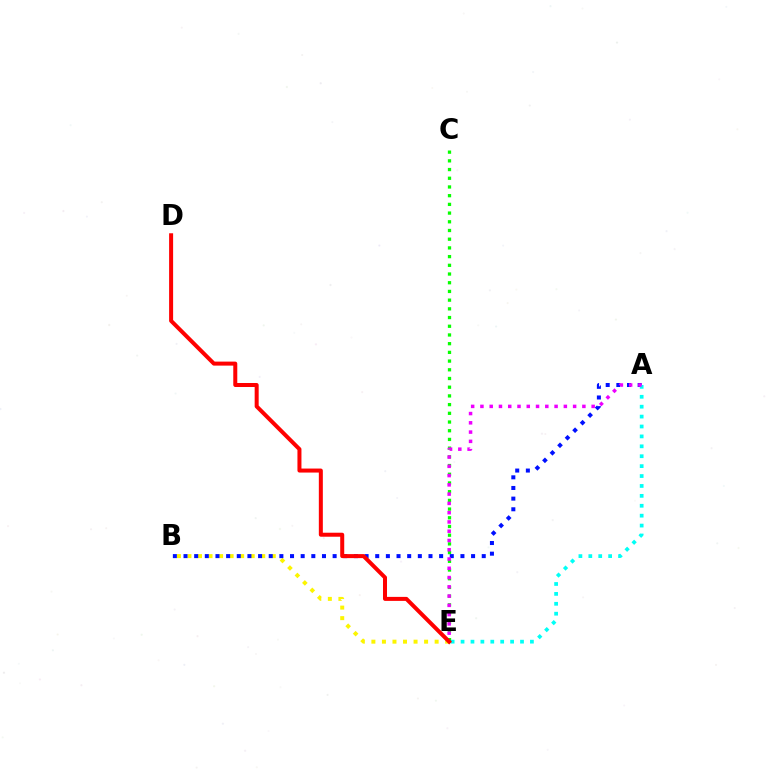{('B', 'E'): [{'color': '#fcf500', 'line_style': 'dotted', 'thickness': 2.86}], ('C', 'E'): [{'color': '#08ff00', 'line_style': 'dotted', 'thickness': 2.37}], ('A', 'B'): [{'color': '#0010ff', 'line_style': 'dotted', 'thickness': 2.89}], ('A', 'E'): [{'color': '#00fff6', 'line_style': 'dotted', 'thickness': 2.69}, {'color': '#ee00ff', 'line_style': 'dotted', 'thickness': 2.52}], ('D', 'E'): [{'color': '#ff0000', 'line_style': 'solid', 'thickness': 2.89}]}